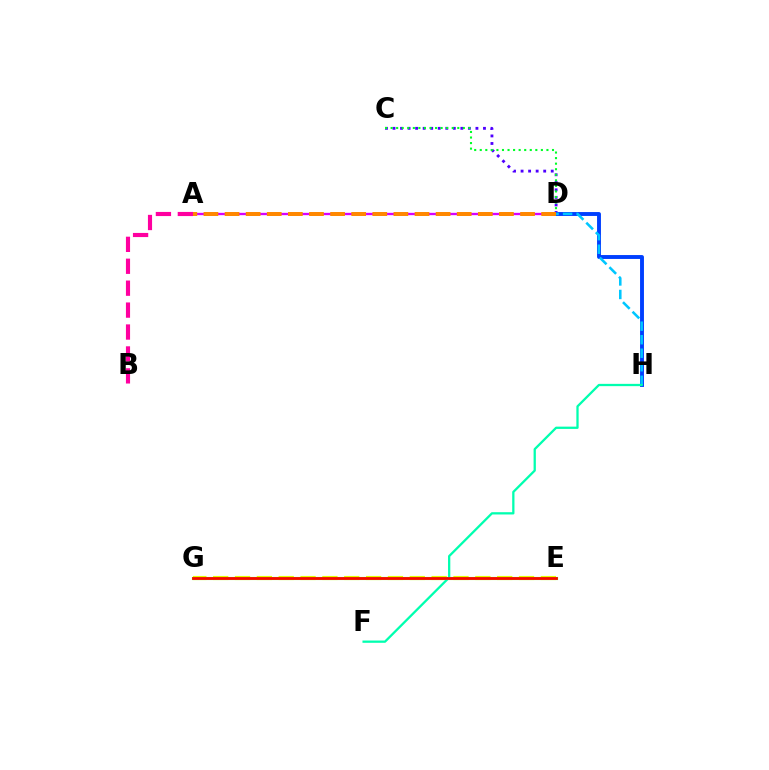{('E', 'G'): [{'color': '#eeff00', 'line_style': 'dashed', 'thickness': 2.97}, {'color': '#66ff00', 'line_style': 'solid', 'thickness': 2.24}, {'color': '#ff0000', 'line_style': 'solid', 'thickness': 1.95}], ('C', 'D'): [{'color': '#4f00ff', 'line_style': 'dotted', 'thickness': 2.05}, {'color': '#00ff27', 'line_style': 'dotted', 'thickness': 1.51}], ('A', 'D'): [{'color': '#d600ff', 'line_style': 'solid', 'thickness': 1.68}, {'color': '#ff8800', 'line_style': 'dashed', 'thickness': 2.87}], ('D', 'H'): [{'color': '#003fff', 'line_style': 'solid', 'thickness': 2.81}, {'color': '#00c7ff', 'line_style': 'dashed', 'thickness': 1.84}], ('A', 'B'): [{'color': '#ff00a0', 'line_style': 'dashed', 'thickness': 2.98}], ('F', 'H'): [{'color': '#00ffaf', 'line_style': 'solid', 'thickness': 1.64}]}